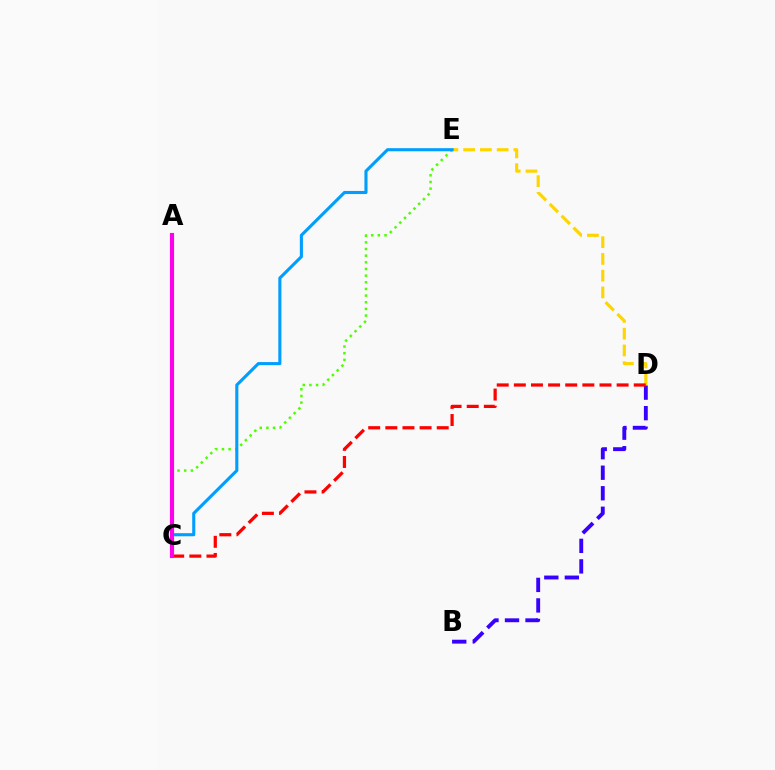{('B', 'D'): [{'color': '#3700ff', 'line_style': 'dashed', 'thickness': 2.79}], ('D', 'E'): [{'color': '#ffd500', 'line_style': 'dashed', 'thickness': 2.28}], ('C', 'D'): [{'color': '#ff0000', 'line_style': 'dashed', 'thickness': 2.33}], ('C', 'E'): [{'color': '#4fff00', 'line_style': 'dotted', 'thickness': 1.81}, {'color': '#009eff', 'line_style': 'solid', 'thickness': 2.23}], ('A', 'C'): [{'color': '#00ff86', 'line_style': 'solid', 'thickness': 1.85}, {'color': '#ff00ed', 'line_style': 'solid', 'thickness': 2.98}]}